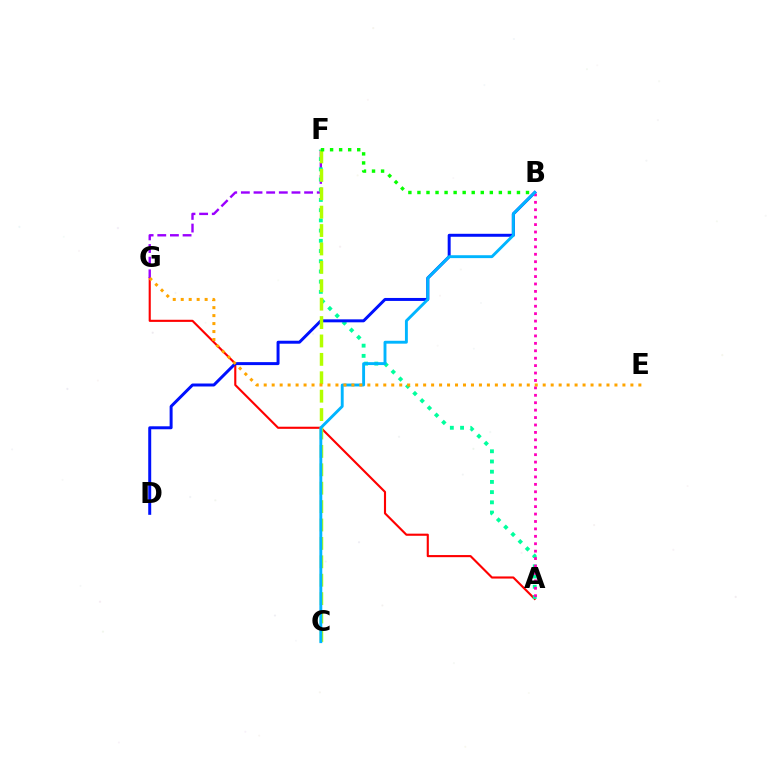{('A', 'G'): [{'color': '#ff0000', 'line_style': 'solid', 'thickness': 1.53}], ('F', 'G'): [{'color': '#9b00ff', 'line_style': 'dashed', 'thickness': 1.72}], ('A', 'F'): [{'color': '#00ff9d', 'line_style': 'dotted', 'thickness': 2.77}], ('B', 'D'): [{'color': '#0010ff', 'line_style': 'solid', 'thickness': 2.14}], ('C', 'F'): [{'color': '#b3ff00', 'line_style': 'dashed', 'thickness': 2.5}], ('A', 'B'): [{'color': '#ff00bd', 'line_style': 'dotted', 'thickness': 2.02}], ('B', 'C'): [{'color': '#00b5ff', 'line_style': 'solid', 'thickness': 2.08}], ('E', 'G'): [{'color': '#ffa500', 'line_style': 'dotted', 'thickness': 2.17}], ('B', 'F'): [{'color': '#08ff00', 'line_style': 'dotted', 'thickness': 2.46}]}